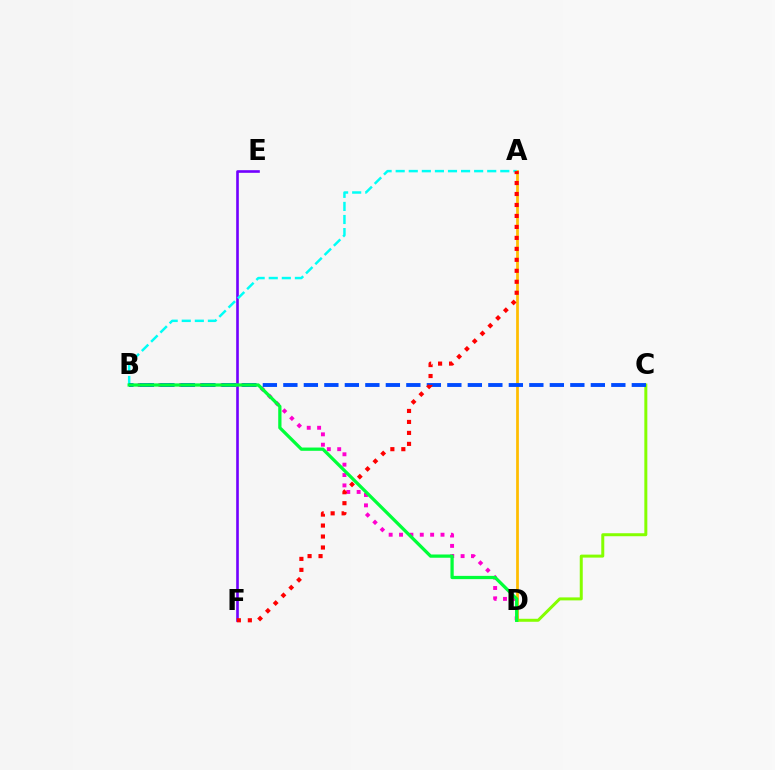{('B', 'D'): [{'color': '#ff00cf', 'line_style': 'dotted', 'thickness': 2.82}, {'color': '#00ff39', 'line_style': 'solid', 'thickness': 2.35}], ('E', 'F'): [{'color': '#7200ff', 'line_style': 'solid', 'thickness': 1.9}], ('A', 'D'): [{'color': '#ffbd00', 'line_style': 'solid', 'thickness': 1.98}], ('A', 'B'): [{'color': '#00fff6', 'line_style': 'dashed', 'thickness': 1.78}], ('C', 'D'): [{'color': '#84ff00', 'line_style': 'solid', 'thickness': 2.15}], ('B', 'C'): [{'color': '#004bff', 'line_style': 'dashed', 'thickness': 2.78}], ('A', 'F'): [{'color': '#ff0000', 'line_style': 'dotted', 'thickness': 2.98}]}